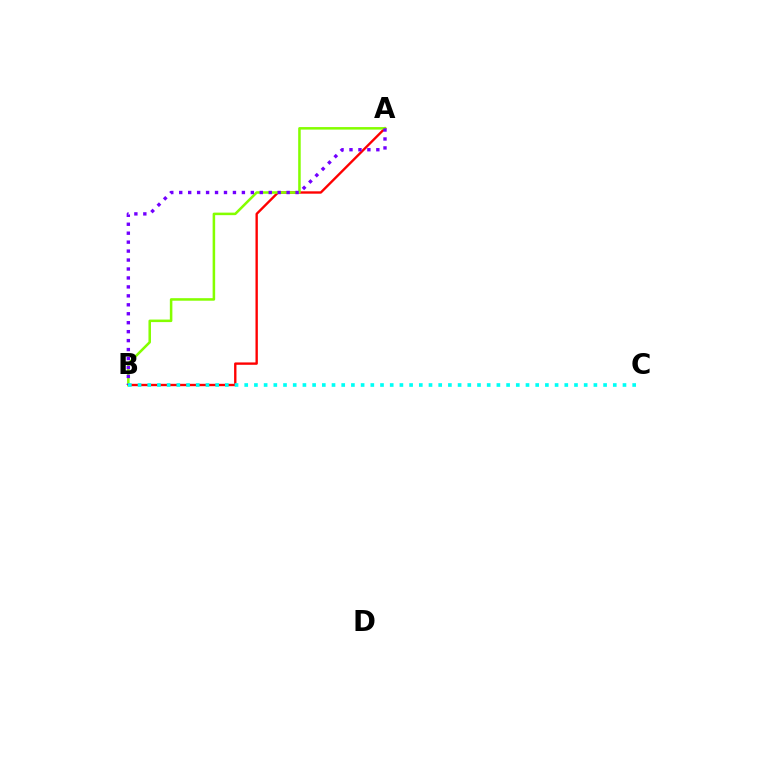{('A', 'B'): [{'color': '#ff0000', 'line_style': 'solid', 'thickness': 1.71}, {'color': '#84ff00', 'line_style': 'solid', 'thickness': 1.82}, {'color': '#7200ff', 'line_style': 'dotted', 'thickness': 2.43}], ('B', 'C'): [{'color': '#00fff6', 'line_style': 'dotted', 'thickness': 2.64}]}